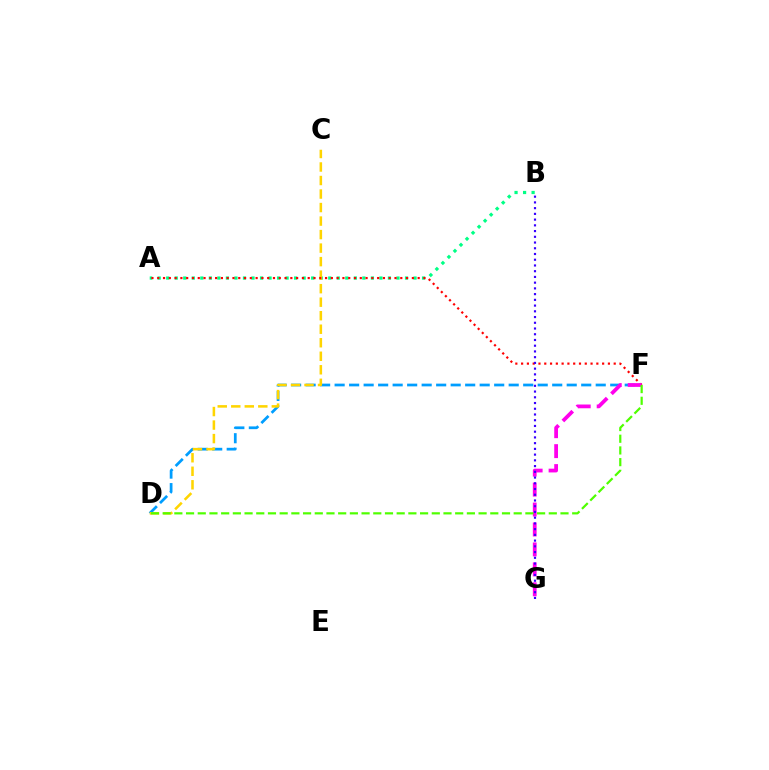{('D', 'F'): [{'color': '#009eff', 'line_style': 'dashed', 'thickness': 1.97}, {'color': '#4fff00', 'line_style': 'dashed', 'thickness': 1.59}], ('A', 'B'): [{'color': '#00ff86', 'line_style': 'dotted', 'thickness': 2.32}], ('C', 'D'): [{'color': '#ffd500', 'line_style': 'dashed', 'thickness': 1.84}], ('A', 'F'): [{'color': '#ff0000', 'line_style': 'dotted', 'thickness': 1.57}], ('F', 'G'): [{'color': '#ff00ed', 'line_style': 'dashed', 'thickness': 2.71}], ('B', 'G'): [{'color': '#3700ff', 'line_style': 'dotted', 'thickness': 1.56}]}